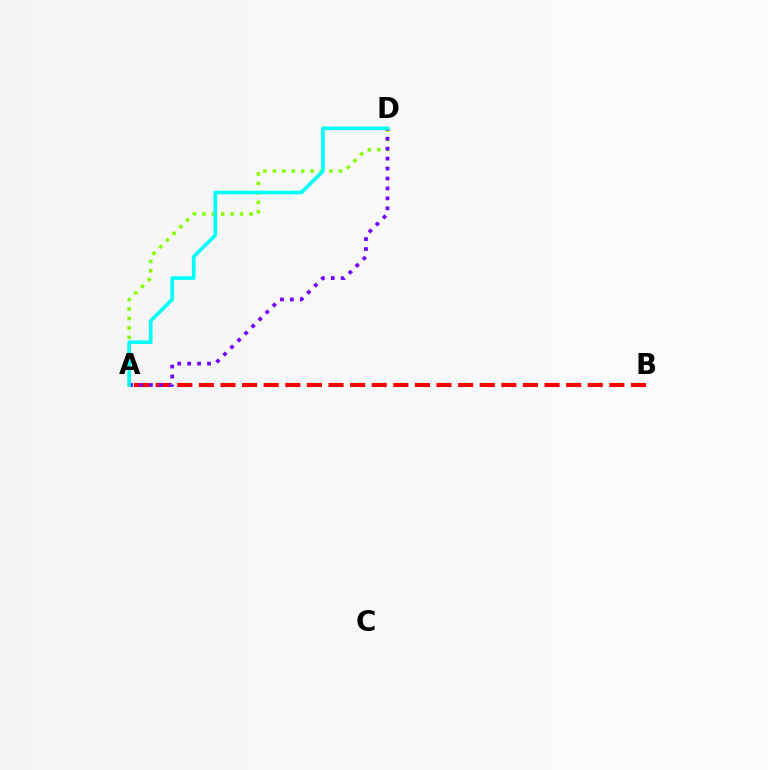{('A', 'B'): [{'color': '#ff0000', 'line_style': 'dashed', 'thickness': 2.93}], ('A', 'D'): [{'color': '#84ff00', 'line_style': 'dotted', 'thickness': 2.56}, {'color': '#7200ff', 'line_style': 'dotted', 'thickness': 2.7}, {'color': '#00fff6', 'line_style': 'solid', 'thickness': 2.62}]}